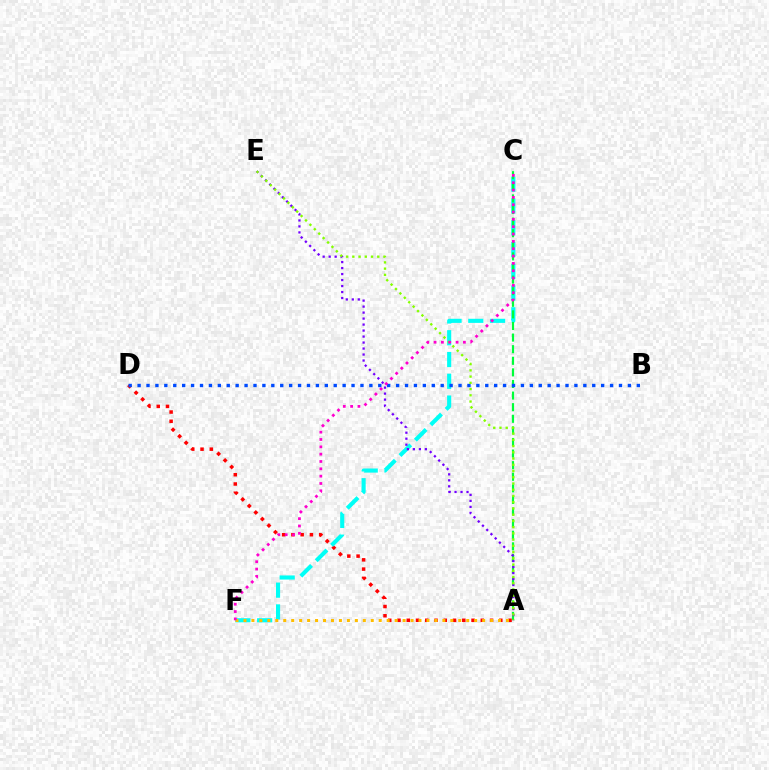{('A', 'D'): [{'color': '#ff0000', 'line_style': 'dotted', 'thickness': 2.51}], ('C', 'F'): [{'color': '#00fff6', 'line_style': 'dashed', 'thickness': 2.96}, {'color': '#ff00cf', 'line_style': 'dotted', 'thickness': 1.99}], ('A', 'C'): [{'color': '#00ff39', 'line_style': 'dashed', 'thickness': 1.58}], ('A', 'F'): [{'color': '#ffbd00', 'line_style': 'dotted', 'thickness': 2.16}], ('B', 'D'): [{'color': '#004bff', 'line_style': 'dotted', 'thickness': 2.42}], ('A', 'E'): [{'color': '#7200ff', 'line_style': 'dotted', 'thickness': 1.63}, {'color': '#84ff00', 'line_style': 'dotted', 'thickness': 1.69}]}